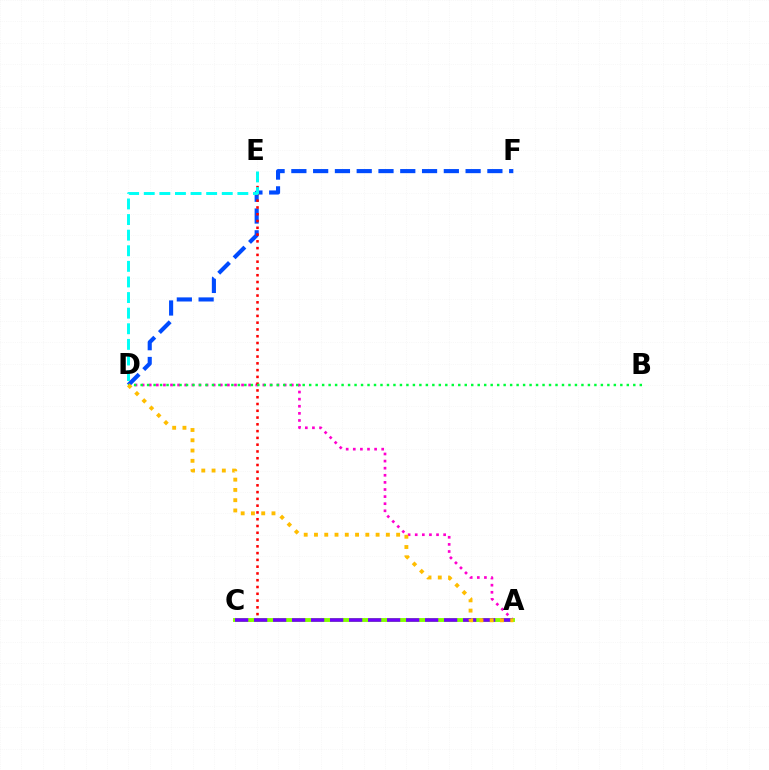{('D', 'F'): [{'color': '#004bff', 'line_style': 'dashed', 'thickness': 2.96}], ('A', 'D'): [{'color': '#ff00cf', 'line_style': 'dotted', 'thickness': 1.93}, {'color': '#ffbd00', 'line_style': 'dotted', 'thickness': 2.79}], ('C', 'E'): [{'color': '#ff0000', 'line_style': 'dotted', 'thickness': 1.84}], ('A', 'C'): [{'color': '#84ff00', 'line_style': 'solid', 'thickness': 2.8}, {'color': '#7200ff', 'line_style': 'dashed', 'thickness': 2.58}], ('B', 'D'): [{'color': '#00ff39', 'line_style': 'dotted', 'thickness': 1.76}], ('D', 'E'): [{'color': '#00fff6', 'line_style': 'dashed', 'thickness': 2.12}]}